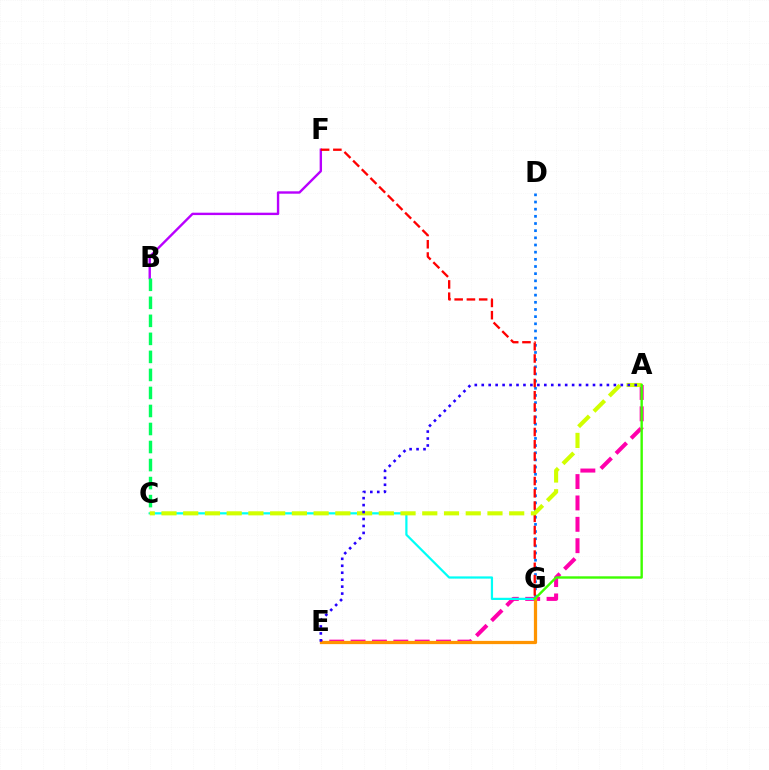{('B', 'F'): [{'color': '#b900ff', 'line_style': 'solid', 'thickness': 1.72}], ('D', 'G'): [{'color': '#0074ff', 'line_style': 'dotted', 'thickness': 1.95}], ('A', 'E'): [{'color': '#ff00ac', 'line_style': 'dashed', 'thickness': 2.9}, {'color': '#2500ff', 'line_style': 'dotted', 'thickness': 1.89}], ('E', 'G'): [{'color': '#ff9400', 'line_style': 'solid', 'thickness': 2.33}], ('C', 'G'): [{'color': '#00fff6', 'line_style': 'solid', 'thickness': 1.6}], ('B', 'C'): [{'color': '#00ff5c', 'line_style': 'dashed', 'thickness': 2.45}], ('F', 'G'): [{'color': '#ff0000', 'line_style': 'dashed', 'thickness': 1.67}], ('A', 'C'): [{'color': '#d1ff00', 'line_style': 'dashed', 'thickness': 2.95}], ('A', 'G'): [{'color': '#3dff00', 'line_style': 'solid', 'thickness': 1.72}]}